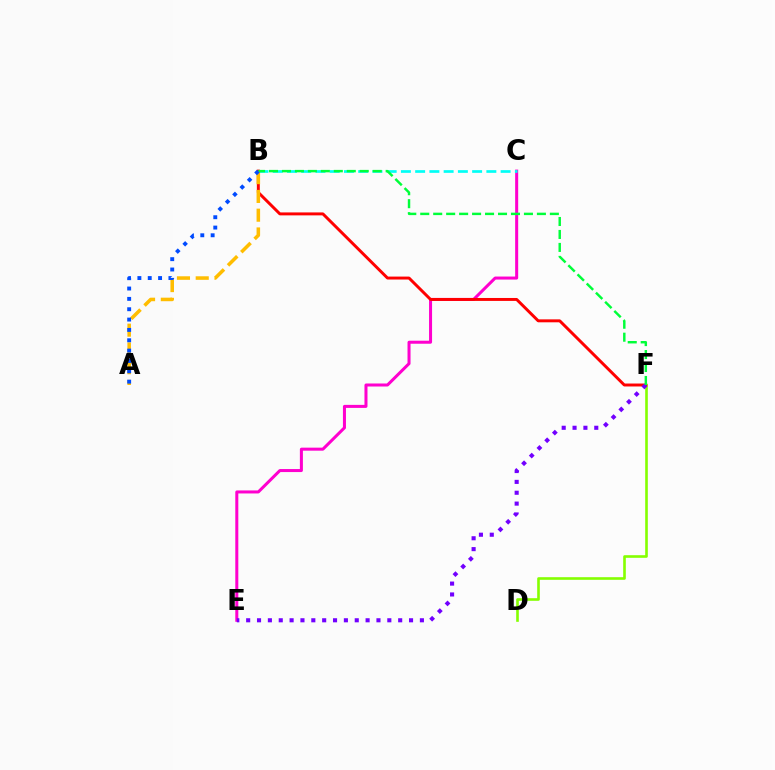{('C', 'E'): [{'color': '#ff00cf', 'line_style': 'solid', 'thickness': 2.18}], ('B', 'C'): [{'color': '#00fff6', 'line_style': 'dashed', 'thickness': 1.93}], ('D', 'F'): [{'color': '#84ff00', 'line_style': 'solid', 'thickness': 1.89}], ('B', 'F'): [{'color': '#ff0000', 'line_style': 'solid', 'thickness': 2.12}, {'color': '#00ff39', 'line_style': 'dashed', 'thickness': 1.76}], ('A', 'B'): [{'color': '#ffbd00', 'line_style': 'dashed', 'thickness': 2.55}, {'color': '#004bff', 'line_style': 'dotted', 'thickness': 2.81}], ('E', 'F'): [{'color': '#7200ff', 'line_style': 'dotted', 'thickness': 2.95}]}